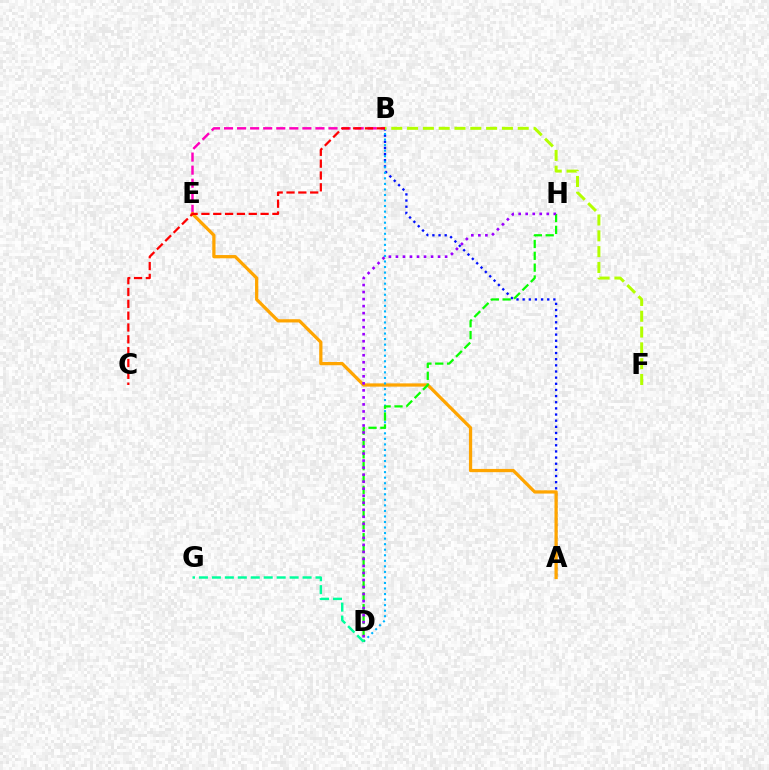{('B', 'E'): [{'color': '#ff00bd', 'line_style': 'dashed', 'thickness': 1.77}], ('A', 'B'): [{'color': '#0010ff', 'line_style': 'dotted', 'thickness': 1.67}], ('A', 'E'): [{'color': '#ffa500', 'line_style': 'solid', 'thickness': 2.34}], ('B', 'D'): [{'color': '#00b5ff', 'line_style': 'dotted', 'thickness': 1.51}], ('D', 'H'): [{'color': '#08ff00', 'line_style': 'dashed', 'thickness': 1.61}, {'color': '#9b00ff', 'line_style': 'dotted', 'thickness': 1.91}], ('B', 'C'): [{'color': '#ff0000', 'line_style': 'dashed', 'thickness': 1.61}], ('B', 'F'): [{'color': '#b3ff00', 'line_style': 'dashed', 'thickness': 2.15}], ('D', 'G'): [{'color': '#00ff9d', 'line_style': 'dashed', 'thickness': 1.76}]}